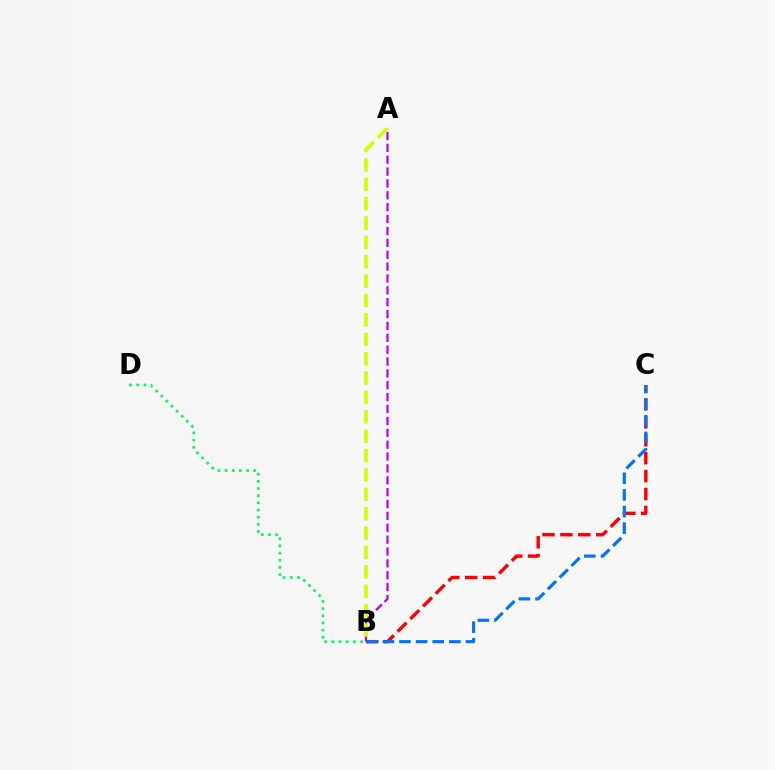{('B', 'C'): [{'color': '#ff0000', 'line_style': 'dashed', 'thickness': 2.43}, {'color': '#0074ff', 'line_style': 'dashed', 'thickness': 2.26}], ('A', 'B'): [{'color': '#b900ff', 'line_style': 'dashed', 'thickness': 1.61}, {'color': '#d1ff00', 'line_style': 'dashed', 'thickness': 2.63}], ('B', 'D'): [{'color': '#00ff5c', 'line_style': 'dotted', 'thickness': 1.95}]}